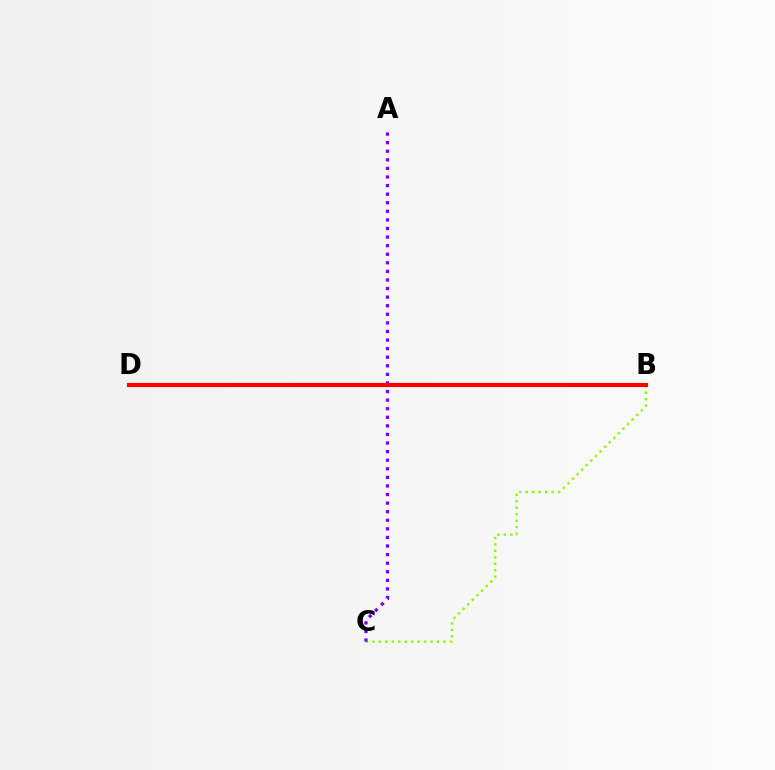{('B', 'C'): [{'color': '#84ff00', 'line_style': 'dotted', 'thickness': 1.76}], ('A', 'C'): [{'color': '#7200ff', 'line_style': 'dotted', 'thickness': 2.33}], ('B', 'D'): [{'color': '#00fff6', 'line_style': 'dotted', 'thickness': 2.7}, {'color': '#ff0000', 'line_style': 'solid', 'thickness': 2.97}]}